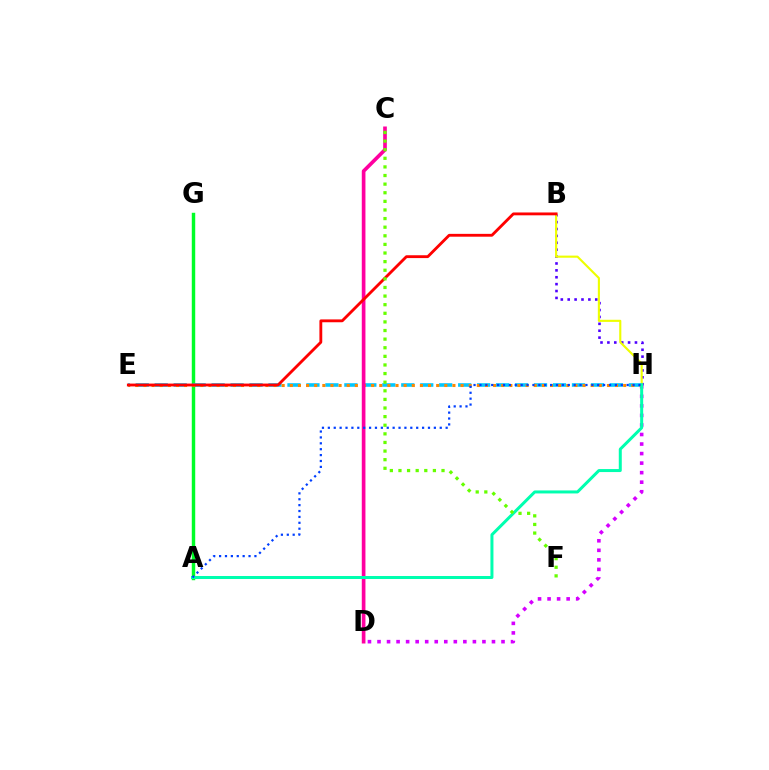{('B', 'H'): [{'color': '#4f00ff', 'line_style': 'dotted', 'thickness': 1.87}, {'color': '#eeff00', 'line_style': 'solid', 'thickness': 1.53}], ('A', 'G'): [{'color': '#00ff27', 'line_style': 'solid', 'thickness': 2.48}], ('E', 'H'): [{'color': '#00c7ff', 'line_style': 'dashed', 'thickness': 2.58}, {'color': '#ff8800', 'line_style': 'dotted', 'thickness': 2.21}], ('D', 'H'): [{'color': '#d600ff', 'line_style': 'dotted', 'thickness': 2.59}], ('C', 'D'): [{'color': '#ff00a0', 'line_style': 'solid', 'thickness': 2.64}], ('A', 'H'): [{'color': '#00ffaf', 'line_style': 'solid', 'thickness': 2.16}, {'color': '#003fff', 'line_style': 'dotted', 'thickness': 1.6}], ('B', 'E'): [{'color': '#ff0000', 'line_style': 'solid', 'thickness': 2.04}], ('C', 'F'): [{'color': '#66ff00', 'line_style': 'dotted', 'thickness': 2.34}]}